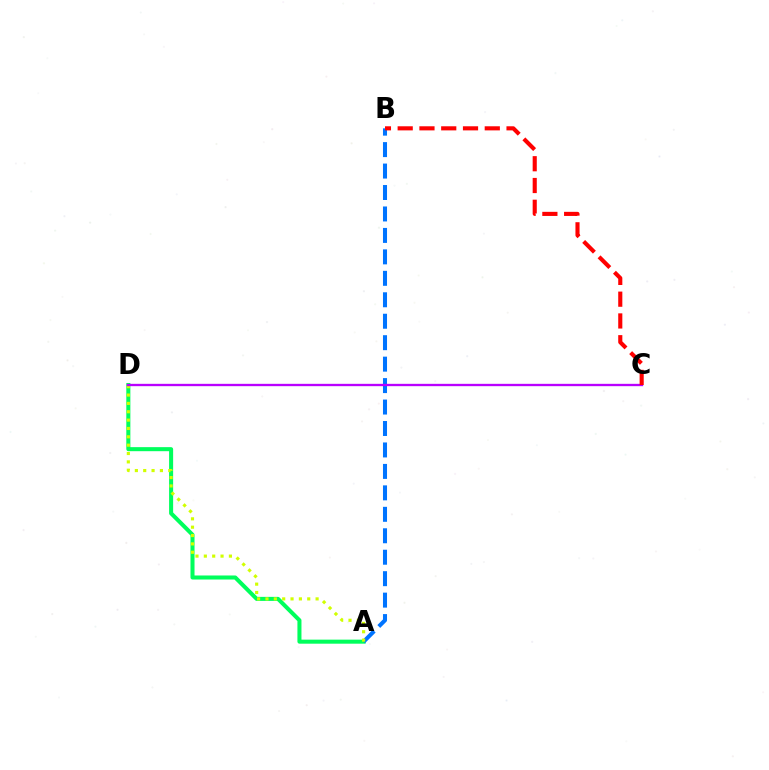{('A', 'D'): [{'color': '#00ff5c', 'line_style': 'solid', 'thickness': 2.91}, {'color': '#d1ff00', 'line_style': 'dotted', 'thickness': 2.27}], ('A', 'B'): [{'color': '#0074ff', 'line_style': 'dashed', 'thickness': 2.91}], ('C', 'D'): [{'color': '#b900ff', 'line_style': 'solid', 'thickness': 1.68}], ('B', 'C'): [{'color': '#ff0000', 'line_style': 'dashed', 'thickness': 2.96}]}